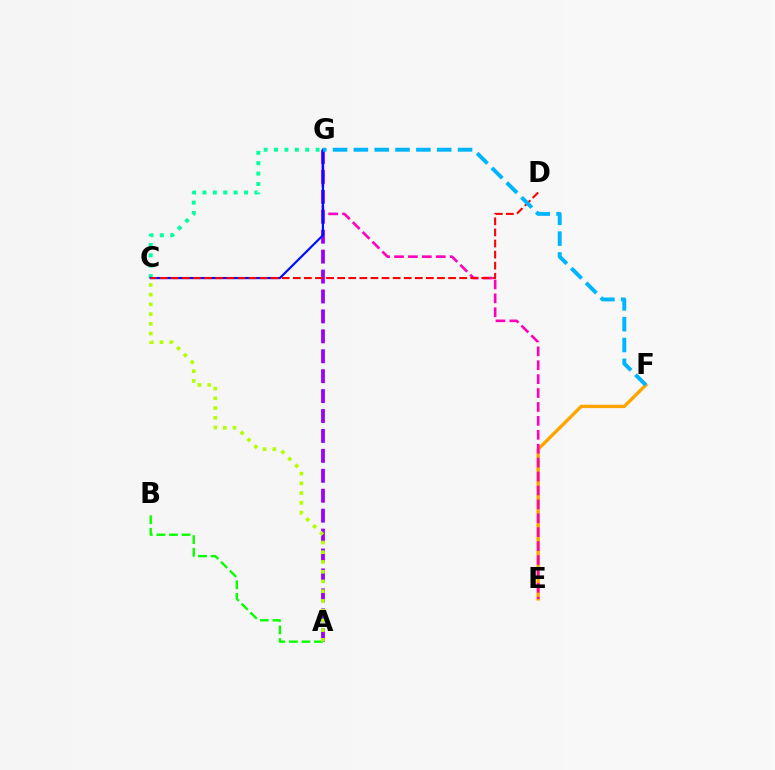{('E', 'F'): [{'color': '#ffa500', 'line_style': 'solid', 'thickness': 2.44}], ('A', 'G'): [{'color': '#9b00ff', 'line_style': 'dashed', 'thickness': 2.71}], ('E', 'G'): [{'color': '#ff00bd', 'line_style': 'dashed', 'thickness': 1.89}], ('C', 'G'): [{'color': '#00ff9d', 'line_style': 'dotted', 'thickness': 2.82}, {'color': '#0010ff', 'line_style': 'solid', 'thickness': 1.59}], ('A', 'B'): [{'color': '#08ff00', 'line_style': 'dashed', 'thickness': 1.71}], ('C', 'D'): [{'color': '#ff0000', 'line_style': 'dashed', 'thickness': 1.51}], ('A', 'C'): [{'color': '#b3ff00', 'line_style': 'dotted', 'thickness': 2.64}], ('F', 'G'): [{'color': '#00b5ff', 'line_style': 'dashed', 'thickness': 2.83}]}